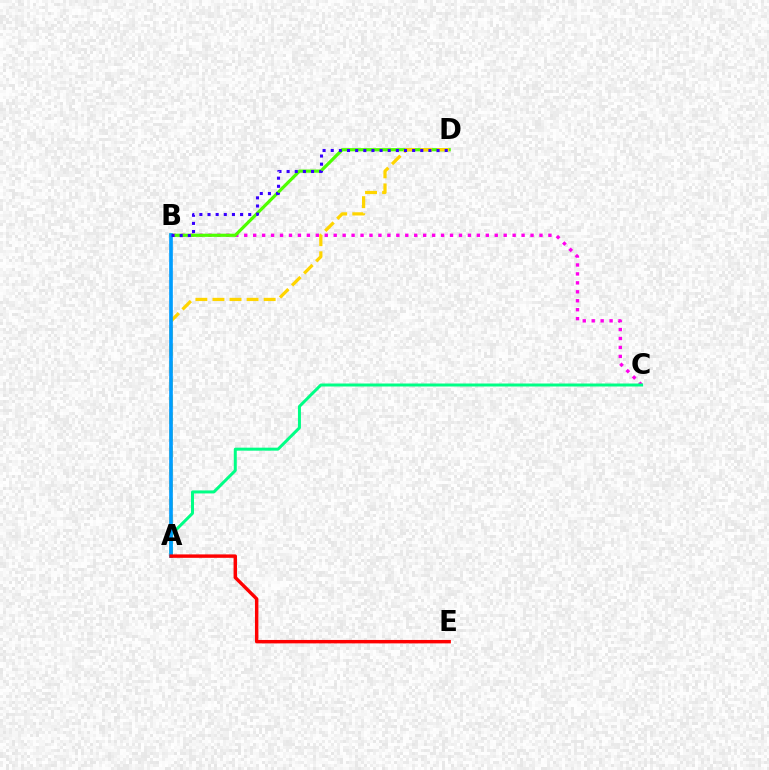{('B', 'C'): [{'color': '#ff00ed', 'line_style': 'dotted', 'thickness': 2.43}], ('B', 'D'): [{'color': '#4fff00', 'line_style': 'solid', 'thickness': 2.3}, {'color': '#3700ff', 'line_style': 'dotted', 'thickness': 2.21}], ('A', 'D'): [{'color': '#ffd500', 'line_style': 'dashed', 'thickness': 2.32}], ('A', 'C'): [{'color': '#00ff86', 'line_style': 'solid', 'thickness': 2.15}], ('A', 'B'): [{'color': '#009eff', 'line_style': 'solid', 'thickness': 2.64}], ('A', 'E'): [{'color': '#ff0000', 'line_style': 'solid', 'thickness': 2.47}]}